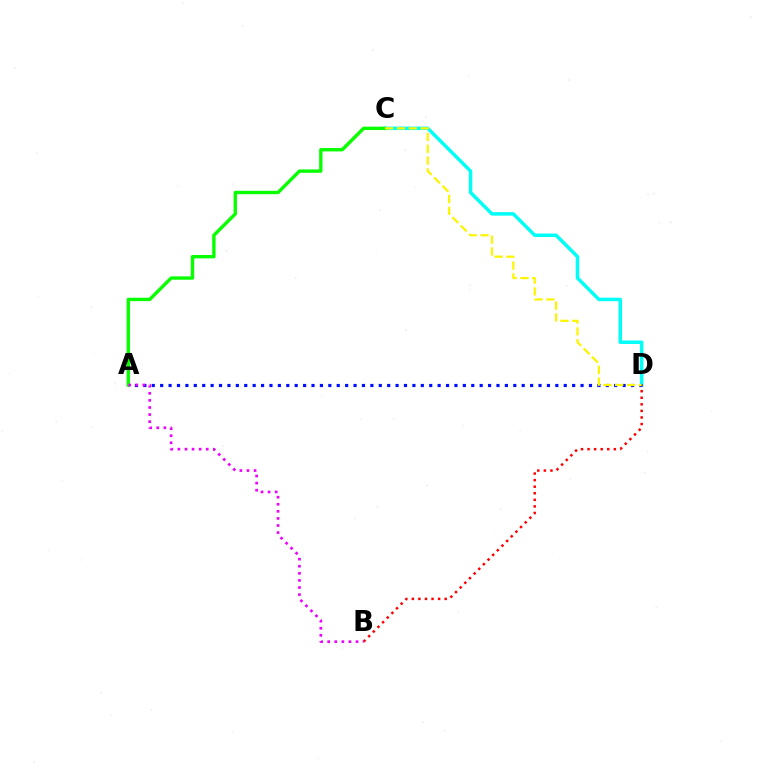{('C', 'D'): [{'color': '#00fff6', 'line_style': 'solid', 'thickness': 2.5}, {'color': '#fcf500', 'line_style': 'dashed', 'thickness': 1.61}], ('A', 'D'): [{'color': '#0010ff', 'line_style': 'dotted', 'thickness': 2.28}], ('B', 'D'): [{'color': '#ff0000', 'line_style': 'dotted', 'thickness': 1.79}], ('A', 'C'): [{'color': '#08ff00', 'line_style': 'solid', 'thickness': 2.42}], ('A', 'B'): [{'color': '#ee00ff', 'line_style': 'dotted', 'thickness': 1.93}]}